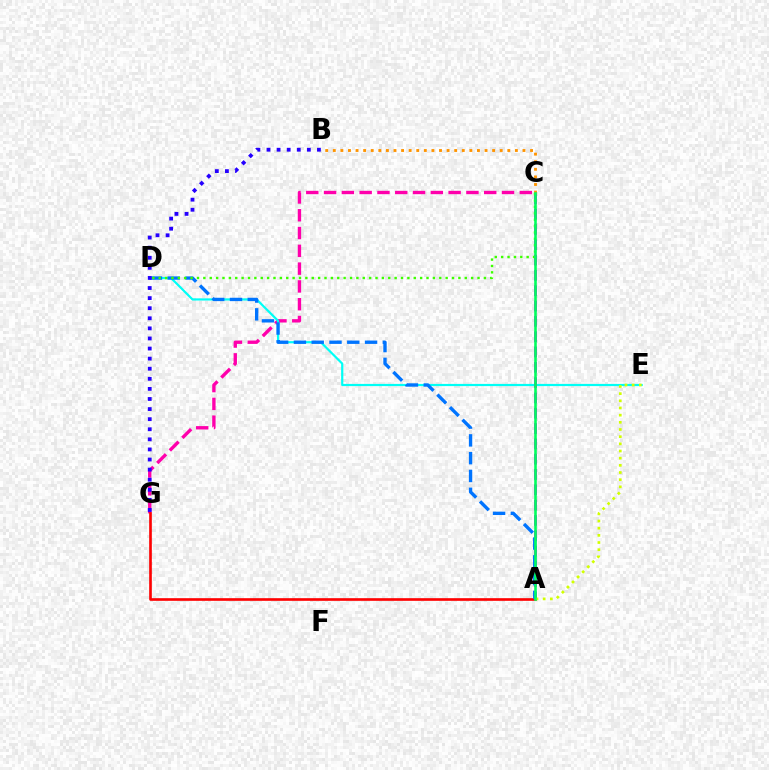{('B', 'C'): [{'color': '#ff9400', 'line_style': 'dotted', 'thickness': 2.06}], ('C', 'G'): [{'color': '#ff00ac', 'line_style': 'dashed', 'thickness': 2.42}], ('A', 'G'): [{'color': '#ff0000', 'line_style': 'solid', 'thickness': 1.91}], ('D', 'E'): [{'color': '#00fff6', 'line_style': 'solid', 'thickness': 1.58}], ('A', 'C'): [{'color': '#b900ff', 'line_style': 'dashed', 'thickness': 2.08}, {'color': '#00ff5c', 'line_style': 'solid', 'thickness': 1.87}], ('A', 'D'): [{'color': '#0074ff', 'line_style': 'dashed', 'thickness': 2.42}], ('A', 'E'): [{'color': '#d1ff00', 'line_style': 'dotted', 'thickness': 1.95}], ('C', 'D'): [{'color': '#3dff00', 'line_style': 'dotted', 'thickness': 1.73}], ('B', 'G'): [{'color': '#2500ff', 'line_style': 'dotted', 'thickness': 2.74}]}